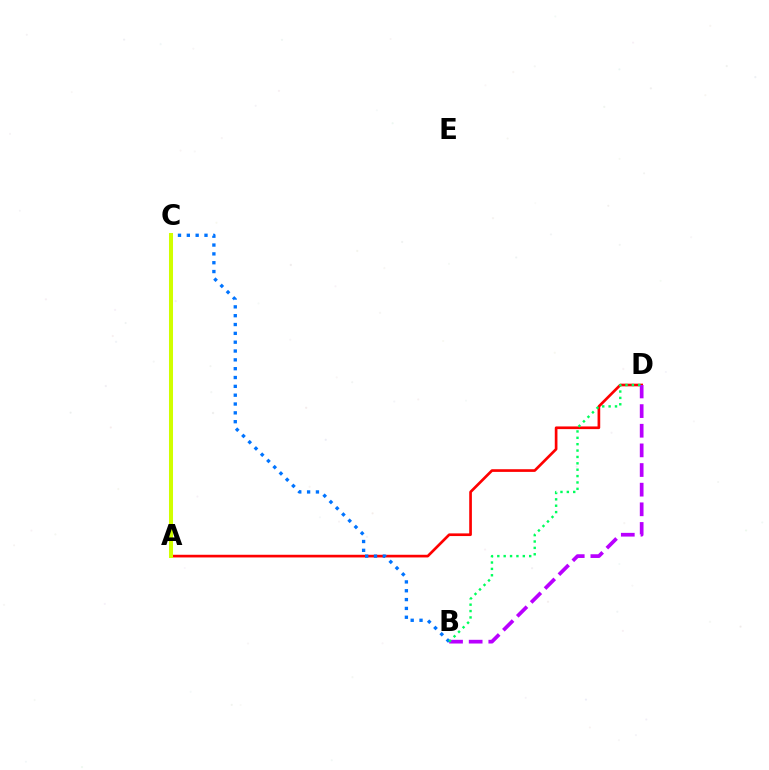{('A', 'D'): [{'color': '#ff0000', 'line_style': 'solid', 'thickness': 1.93}], ('B', 'C'): [{'color': '#0074ff', 'line_style': 'dotted', 'thickness': 2.4}], ('A', 'C'): [{'color': '#d1ff00', 'line_style': 'solid', 'thickness': 2.9}], ('B', 'D'): [{'color': '#b900ff', 'line_style': 'dashed', 'thickness': 2.67}, {'color': '#00ff5c', 'line_style': 'dotted', 'thickness': 1.73}]}